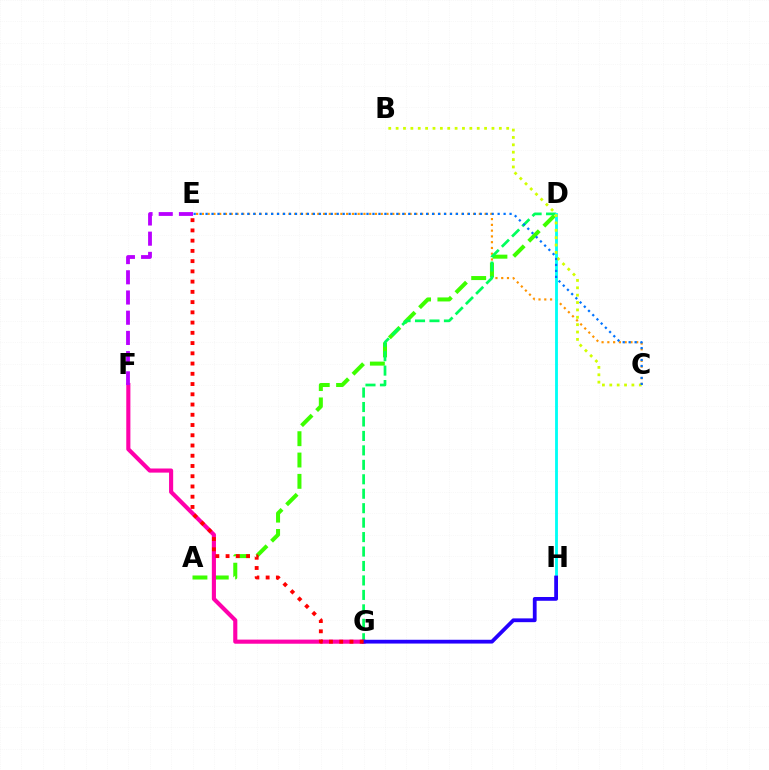{('C', 'E'): [{'color': '#ff9400', 'line_style': 'dotted', 'thickness': 1.57}, {'color': '#0074ff', 'line_style': 'dotted', 'thickness': 1.62}], ('A', 'D'): [{'color': '#3dff00', 'line_style': 'dashed', 'thickness': 2.9}], ('D', 'G'): [{'color': '#00ff5c', 'line_style': 'dashed', 'thickness': 1.96}], ('D', 'H'): [{'color': '#00fff6', 'line_style': 'solid', 'thickness': 2.04}], ('F', 'G'): [{'color': '#ff00ac', 'line_style': 'solid', 'thickness': 2.96}], ('B', 'C'): [{'color': '#d1ff00', 'line_style': 'dotted', 'thickness': 2.0}], ('E', 'F'): [{'color': '#b900ff', 'line_style': 'dashed', 'thickness': 2.75}], ('G', 'H'): [{'color': '#2500ff', 'line_style': 'solid', 'thickness': 2.73}], ('E', 'G'): [{'color': '#ff0000', 'line_style': 'dotted', 'thickness': 2.78}]}